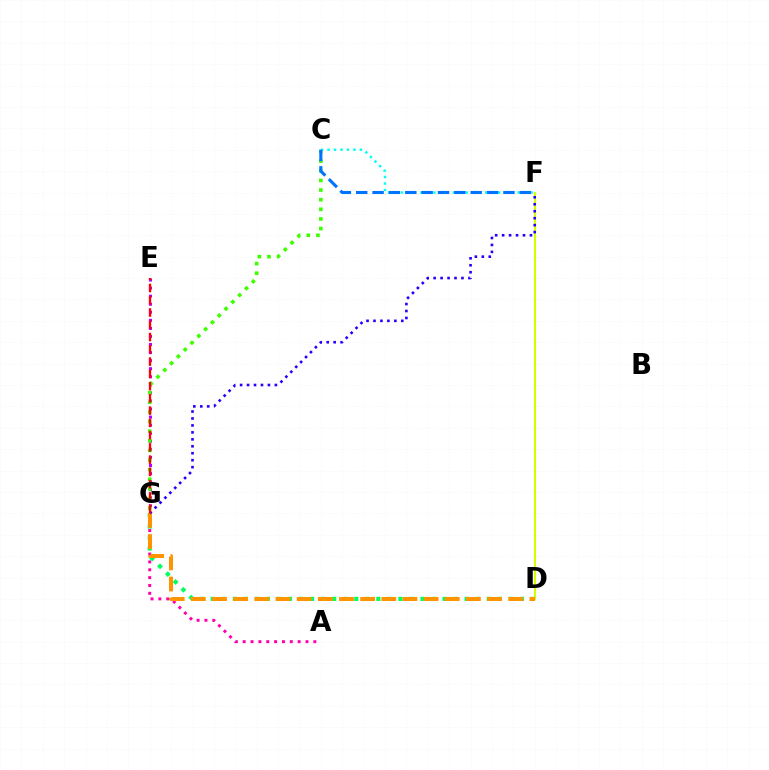{('E', 'G'): [{'color': '#b900ff', 'line_style': 'dotted', 'thickness': 2.19}, {'color': '#ff0000', 'line_style': 'dashed', 'thickness': 1.67}], ('A', 'G'): [{'color': '#ff00ac', 'line_style': 'dotted', 'thickness': 2.13}], ('D', 'F'): [{'color': '#d1ff00', 'line_style': 'solid', 'thickness': 1.5}], ('D', 'G'): [{'color': '#00ff5c', 'line_style': 'dotted', 'thickness': 3.0}, {'color': '#ff9400', 'line_style': 'dashed', 'thickness': 2.87}], ('C', 'G'): [{'color': '#3dff00', 'line_style': 'dotted', 'thickness': 2.62}], ('F', 'G'): [{'color': '#2500ff', 'line_style': 'dotted', 'thickness': 1.89}], ('C', 'F'): [{'color': '#00fff6', 'line_style': 'dotted', 'thickness': 1.76}, {'color': '#0074ff', 'line_style': 'dashed', 'thickness': 2.22}]}